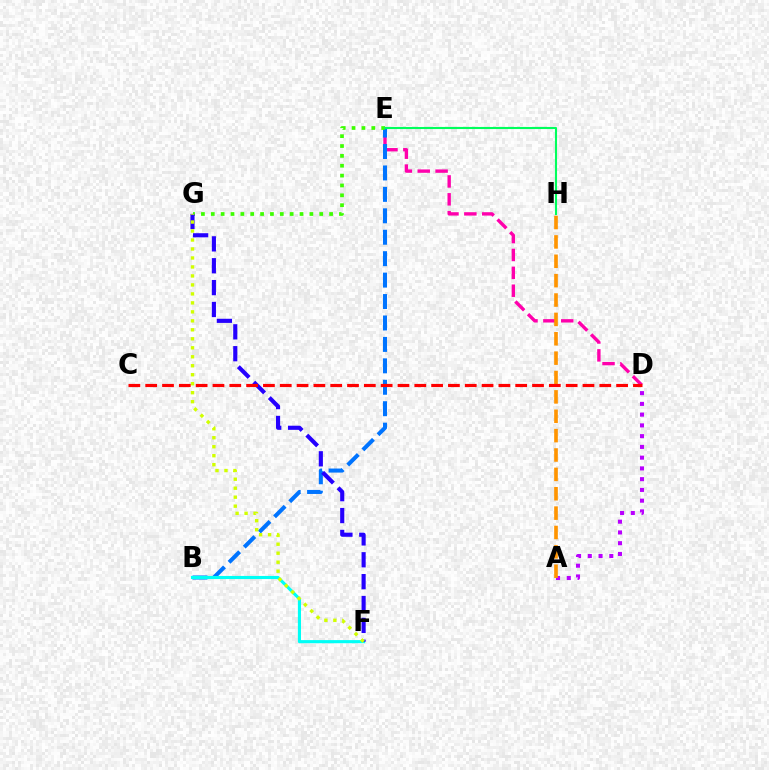{('D', 'E'): [{'color': '#ff00ac', 'line_style': 'dashed', 'thickness': 2.43}], ('B', 'E'): [{'color': '#0074ff', 'line_style': 'dashed', 'thickness': 2.91}], ('A', 'D'): [{'color': '#b900ff', 'line_style': 'dotted', 'thickness': 2.92}], ('B', 'F'): [{'color': '#00fff6', 'line_style': 'solid', 'thickness': 2.24}], ('A', 'H'): [{'color': '#ff9400', 'line_style': 'dashed', 'thickness': 2.63}], ('E', 'G'): [{'color': '#3dff00', 'line_style': 'dotted', 'thickness': 2.68}], ('F', 'G'): [{'color': '#2500ff', 'line_style': 'dashed', 'thickness': 2.97}, {'color': '#d1ff00', 'line_style': 'dotted', 'thickness': 2.44}], ('E', 'H'): [{'color': '#00ff5c', 'line_style': 'solid', 'thickness': 1.51}], ('C', 'D'): [{'color': '#ff0000', 'line_style': 'dashed', 'thickness': 2.28}]}